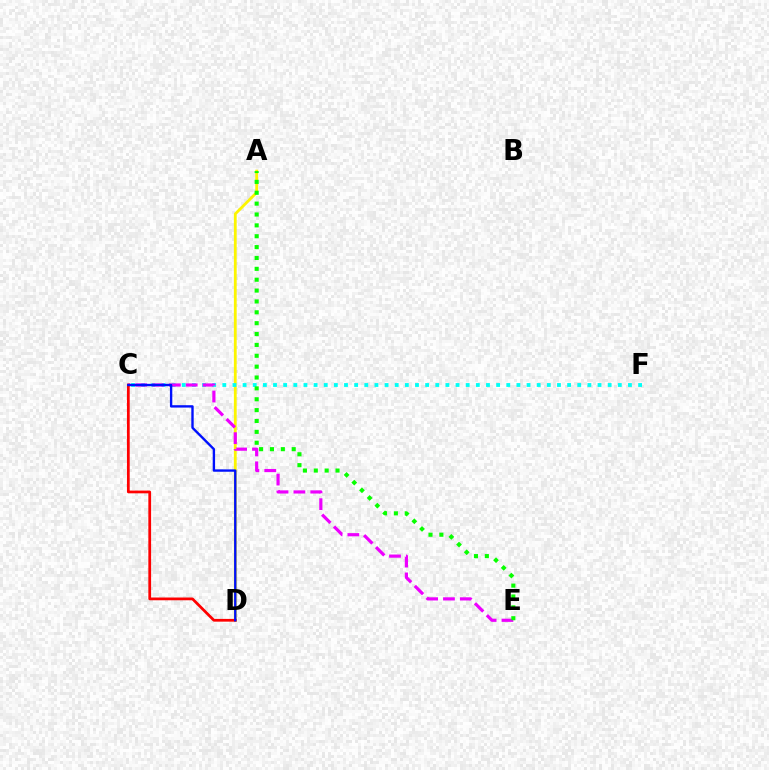{('A', 'D'): [{'color': '#fcf500', 'line_style': 'solid', 'thickness': 2.02}], ('C', 'F'): [{'color': '#00fff6', 'line_style': 'dotted', 'thickness': 2.76}], ('C', 'E'): [{'color': '#ee00ff', 'line_style': 'dashed', 'thickness': 2.29}], ('C', 'D'): [{'color': '#ff0000', 'line_style': 'solid', 'thickness': 1.98}, {'color': '#0010ff', 'line_style': 'solid', 'thickness': 1.71}], ('A', 'E'): [{'color': '#08ff00', 'line_style': 'dotted', 'thickness': 2.95}]}